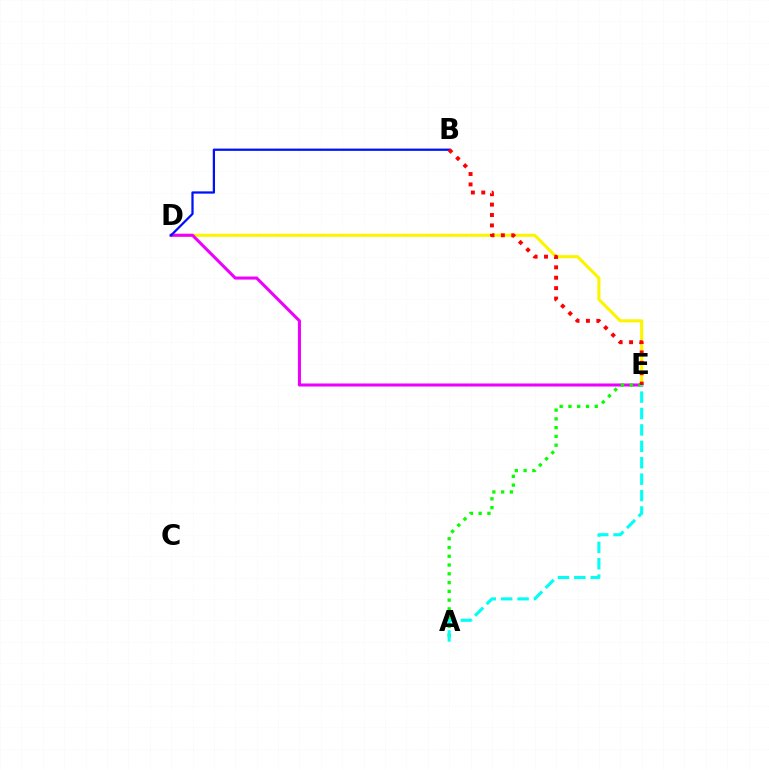{('D', 'E'): [{'color': '#fcf500', 'line_style': 'solid', 'thickness': 2.23}, {'color': '#ee00ff', 'line_style': 'solid', 'thickness': 2.2}], ('A', 'E'): [{'color': '#08ff00', 'line_style': 'dotted', 'thickness': 2.38}, {'color': '#00fff6', 'line_style': 'dashed', 'thickness': 2.23}], ('B', 'D'): [{'color': '#0010ff', 'line_style': 'solid', 'thickness': 1.63}], ('B', 'E'): [{'color': '#ff0000', 'line_style': 'dotted', 'thickness': 2.82}]}